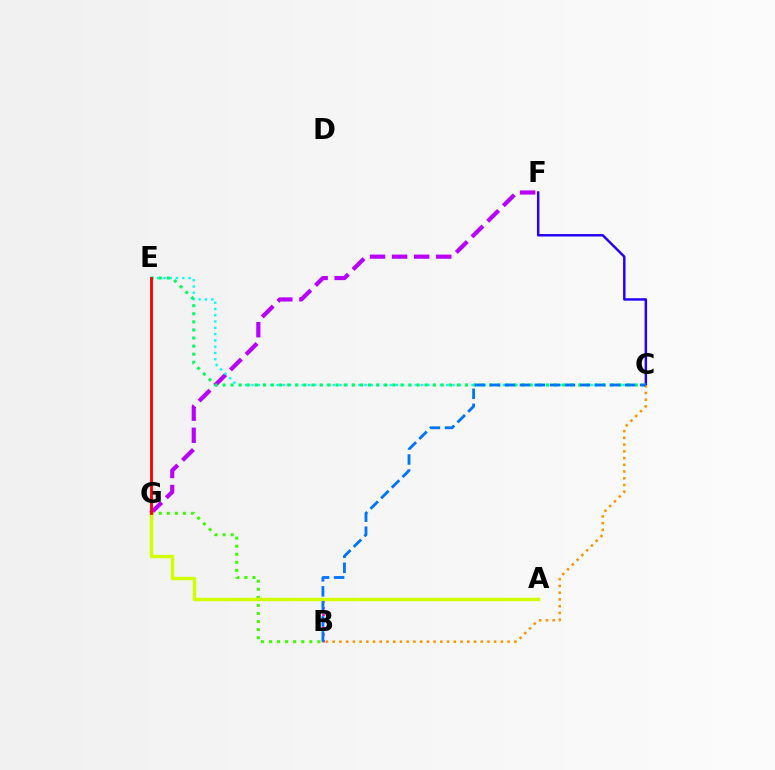{('F', 'G'): [{'color': '#b900ff', 'line_style': 'dashed', 'thickness': 3.0}], ('C', 'E'): [{'color': '#00fff6', 'line_style': 'dotted', 'thickness': 1.71}, {'color': '#00ff5c', 'line_style': 'dotted', 'thickness': 2.2}], ('C', 'F'): [{'color': '#2500ff', 'line_style': 'solid', 'thickness': 1.76}], ('A', 'B'): [{'color': '#ff00ac', 'line_style': 'dotted', 'thickness': 1.8}], ('B', 'G'): [{'color': '#3dff00', 'line_style': 'dotted', 'thickness': 2.19}], ('A', 'G'): [{'color': '#d1ff00', 'line_style': 'solid', 'thickness': 2.52}], ('B', 'C'): [{'color': '#ff9400', 'line_style': 'dotted', 'thickness': 1.83}, {'color': '#0074ff', 'line_style': 'dashed', 'thickness': 2.04}], ('E', 'G'): [{'color': '#ff0000', 'line_style': 'solid', 'thickness': 2.04}]}